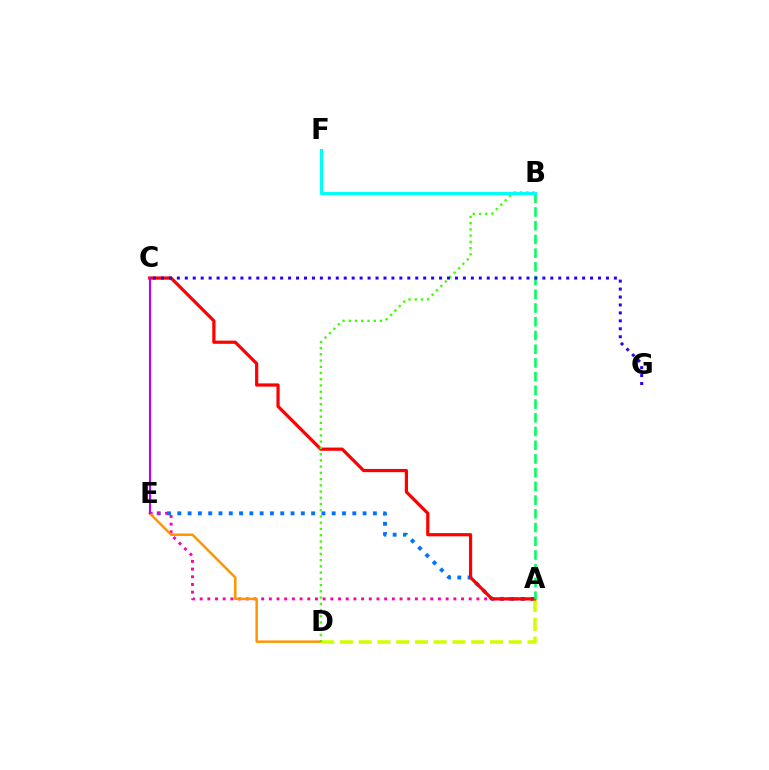{('A', 'E'): [{'color': '#0074ff', 'line_style': 'dotted', 'thickness': 2.8}, {'color': '#ff00ac', 'line_style': 'dotted', 'thickness': 2.09}], ('D', 'E'): [{'color': '#ff9400', 'line_style': 'solid', 'thickness': 1.78}], ('A', 'D'): [{'color': '#d1ff00', 'line_style': 'dashed', 'thickness': 2.55}], ('A', 'C'): [{'color': '#ff0000', 'line_style': 'solid', 'thickness': 2.31}], ('B', 'D'): [{'color': '#3dff00', 'line_style': 'dotted', 'thickness': 1.69}], ('A', 'B'): [{'color': '#00ff5c', 'line_style': 'dashed', 'thickness': 1.86}], ('C', 'G'): [{'color': '#2500ff', 'line_style': 'dotted', 'thickness': 2.16}], ('C', 'E'): [{'color': '#b900ff', 'line_style': 'solid', 'thickness': 1.55}], ('B', 'F'): [{'color': '#00fff6', 'line_style': 'solid', 'thickness': 2.27}]}